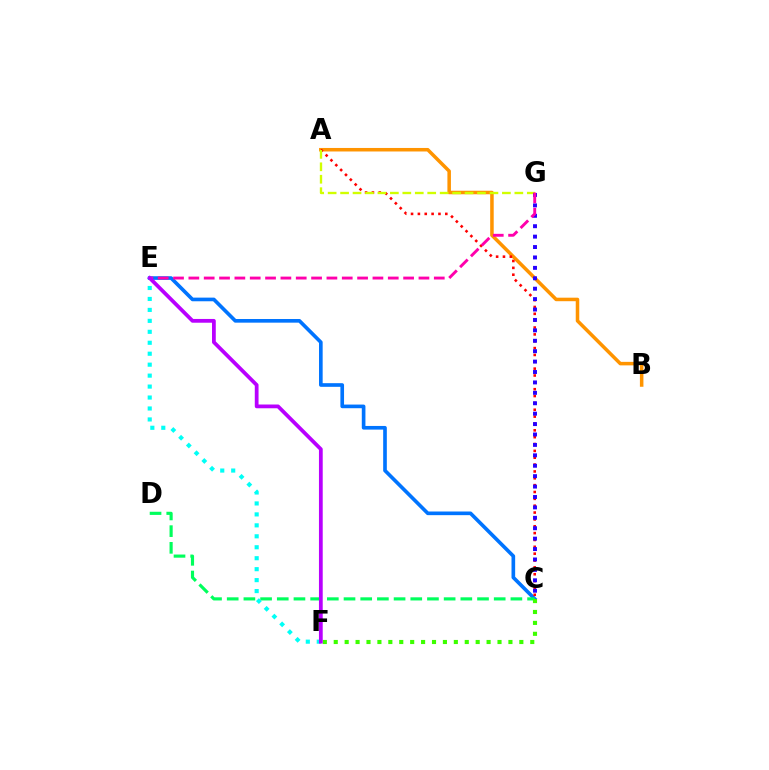{('C', 'E'): [{'color': '#0074ff', 'line_style': 'solid', 'thickness': 2.63}], ('A', 'B'): [{'color': '#ff9400', 'line_style': 'solid', 'thickness': 2.53}], ('C', 'D'): [{'color': '#00ff5c', 'line_style': 'dashed', 'thickness': 2.27}], ('A', 'C'): [{'color': '#ff0000', 'line_style': 'dotted', 'thickness': 1.86}], ('C', 'F'): [{'color': '#3dff00', 'line_style': 'dotted', 'thickness': 2.97}], ('E', 'F'): [{'color': '#00fff6', 'line_style': 'dotted', 'thickness': 2.98}, {'color': '#b900ff', 'line_style': 'solid', 'thickness': 2.71}], ('A', 'G'): [{'color': '#d1ff00', 'line_style': 'dashed', 'thickness': 1.69}], ('C', 'G'): [{'color': '#2500ff', 'line_style': 'dotted', 'thickness': 2.83}], ('E', 'G'): [{'color': '#ff00ac', 'line_style': 'dashed', 'thickness': 2.08}]}